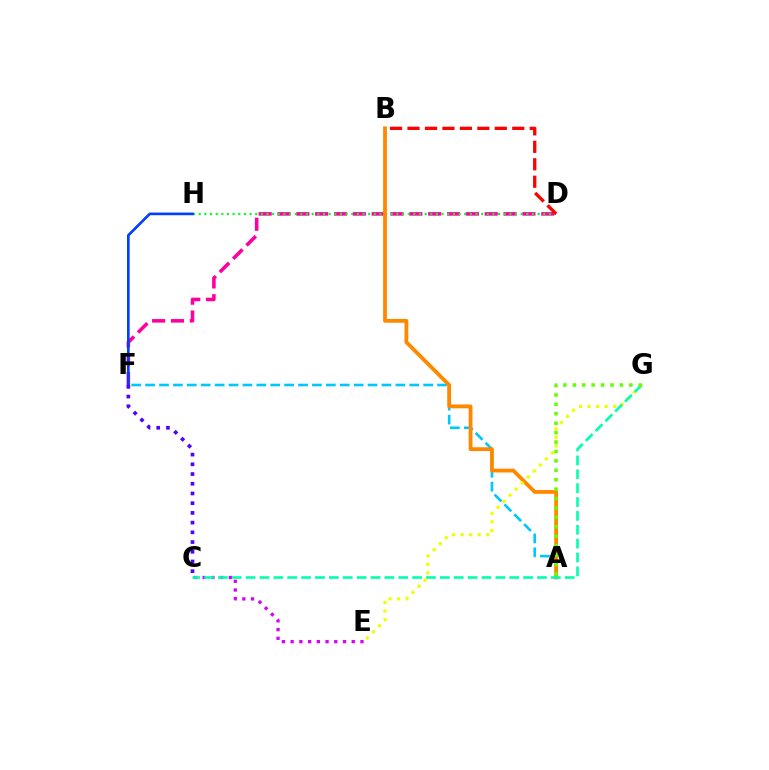{('D', 'F'): [{'color': '#ff00a0', 'line_style': 'dashed', 'thickness': 2.56}], ('D', 'H'): [{'color': '#00ff27', 'line_style': 'dotted', 'thickness': 1.53}], ('A', 'F'): [{'color': '#00c7ff', 'line_style': 'dashed', 'thickness': 1.89}], ('F', 'H'): [{'color': '#003fff', 'line_style': 'solid', 'thickness': 1.92}], ('A', 'B'): [{'color': '#ff8800', 'line_style': 'solid', 'thickness': 2.75}], ('C', 'F'): [{'color': '#4f00ff', 'line_style': 'dotted', 'thickness': 2.64}], ('E', 'G'): [{'color': '#eeff00', 'line_style': 'dotted', 'thickness': 2.32}], ('C', 'E'): [{'color': '#d600ff', 'line_style': 'dotted', 'thickness': 2.37}], ('B', 'D'): [{'color': '#ff0000', 'line_style': 'dashed', 'thickness': 2.37}], ('C', 'G'): [{'color': '#00ffaf', 'line_style': 'dashed', 'thickness': 1.89}], ('A', 'G'): [{'color': '#66ff00', 'line_style': 'dotted', 'thickness': 2.56}]}